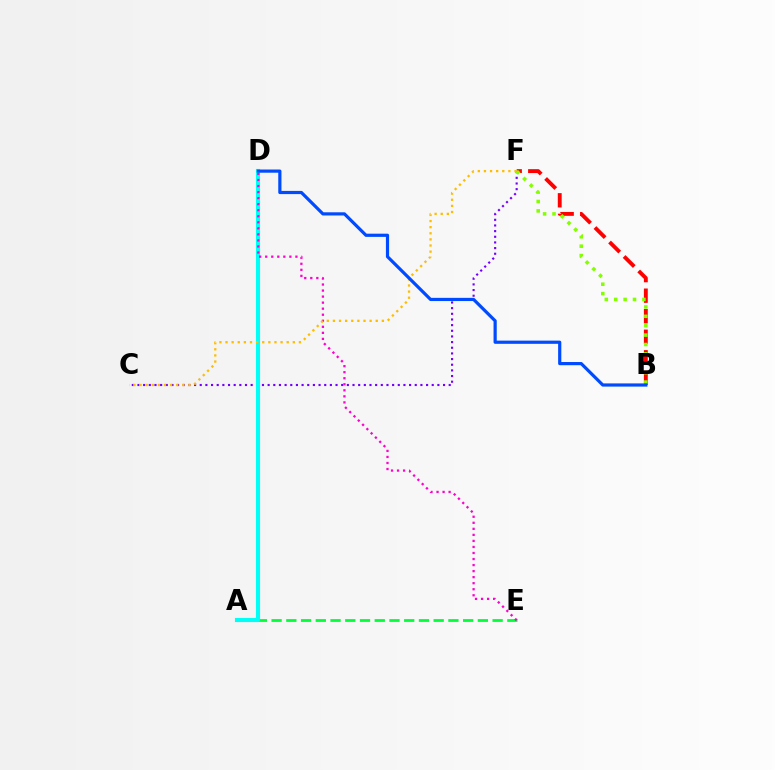{('C', 'F'): [{'color': '#7200ff', 'line_style': 'dotted', 'thickness': 1.54}, {'color': '#ffbd00', 'line_style': 'dotted', 'thickness': 1.66}], ('A', 'E'): [{'color': '#00ff39', 'line_style': 'dashed', 'thickness': 2.0}], ('A', 'D'): [{'color': '#00fff6', 'line_style': 'solid', 'thickness': 2.98}], ('B', 'F'): [{'color': '#ff0000', 'line_style': 'dashed', 'thickness': 2.79}, {'color': '#84ff00', 'line_style': 'dotted', 'thickness': 2.55}], ('D', 'E'): [{'color': '#ff00cf', 'line_style': 'dotted', 'thickness': 1.64}], ('B', 'D'): [{'color': '#004bff', 'line_style': 'solid', 'thickness': 2.3}]}